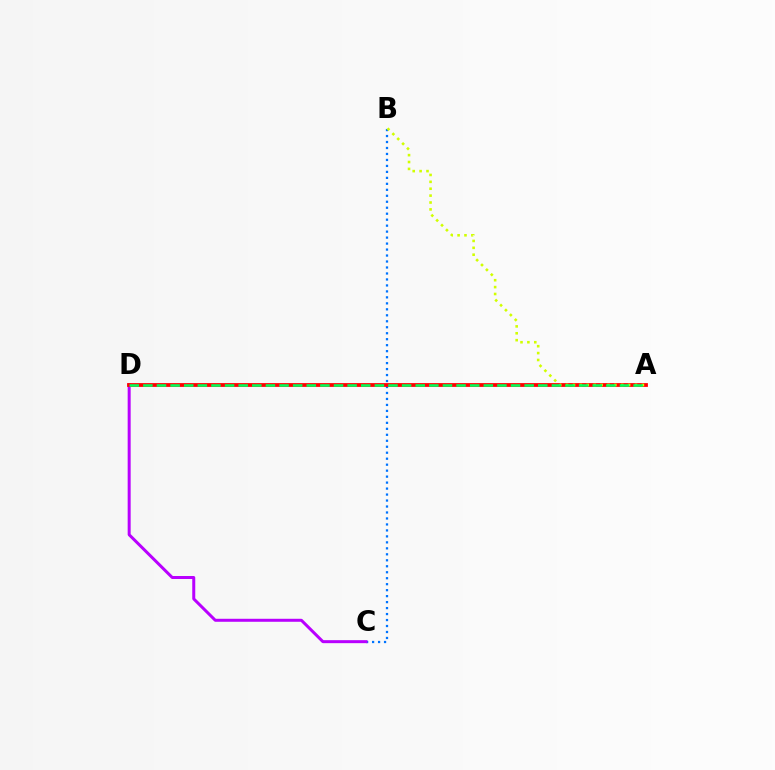{('B', 'C'): [{'color': '#0074ff', 'line_style': 'dotted', 'thickness': 1.62}], ('C', 'D'): [{'color': '#b900ff', 'line_style': 'solid', 'thickness': 2.16}], ('A', 'D'): [{'color': '#ff0000', 'line_style': 'solid', 'thickness': 2.73}, {'color': '#00ff5c', 'line_style': 'dashed', 'thickness': 1.85}], ('A', 'B'): [{'color': '#d1ff00', 'line_style': 'dotted', 'thickness': 1.87}]}